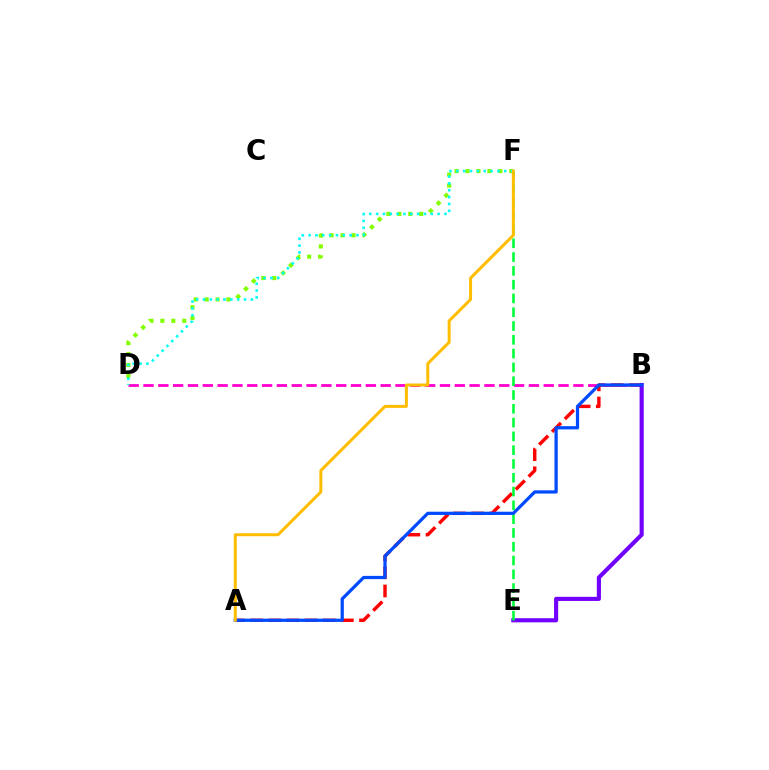{('A', 'B'): [{'color': '#ff0000', 'line_style': 'dashed', 'thickness': 2.47}, {'color': '#004bff', 'line_style': 'solid', 'thickness': 2.33}], ('B', 'D'): [{'color': '#ff00cf', 'line_style': 'dashed', 'thickness': 2.01}], ('D', 'F'): [{'color': '#84ff00', 'line_style': 'dotted', 'thickness': 2.97}, {'color': '#00fff6', 'line_style': 'dotted', 'thickness': 1.86}], ('B', 'E'): [{'color': '#7200ff', 'line_style': 'solid', 'thickness': 2.97}], ('E', 'F'): [{'color': '#00ff39', 'line_style': 'dashed', 'thickness': 1.87}], ('A', 'F'): [{'color': '#ffbd00', 'line_style': 'solid', 'thickness': 2.16}]}